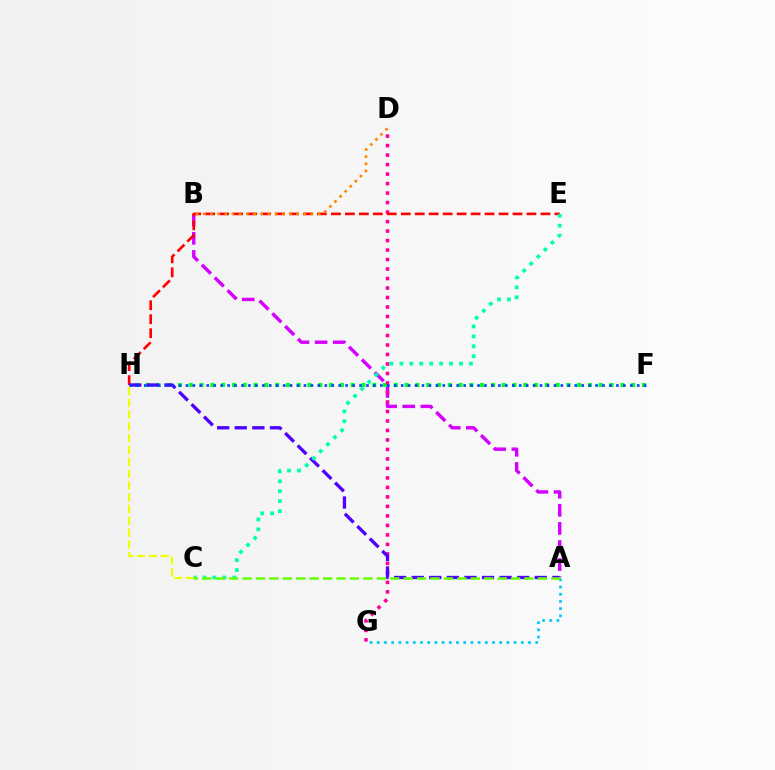{('A', 'B'): [{'color': '#d600ff', 'line_style': 'dashed', 'thickness': 2.46}], ('F', 'H'): [{'color': '#00ff27', 'line_style': 'dotted', 'thickness': 2.93}, {'color': '#003fff', 'line_style': 'dotted', 'thickness': 1.89}], ('D', 'G'): [{'color': '#ff00a0', 'line_style': 'dotted', 'thickness': 2.58}], ('E', 'H'): [{'color': '#ff0000', 'line_style': 'dashed', 'thickness': 1.9}], ('C', 'H'): [{'color': '#eeff00', 'line_style': 'dashed', 'thickness': 1.6}], ('A', 'H'): [{'color': '#4f00ff', 'line_style': 'dashed', 'thickness': 2.39}], ('C', 'E'): [{'color': '#00ffaf', 'line_style': 'dotted', 'thickness': 2.7}], ('A', 'G'): [{'color': '#00c7ff', 'line_style': 'dotted', 'thickness': 1.96}], ('B', 'D'): [{'color': '#ff8800', 'line_style': 'dotted', 'thickness': 1.95}], ('A', 'C'): [{'color': '#66ff00', 'line_style': 'dashed', 'thickness': 1.82}]}